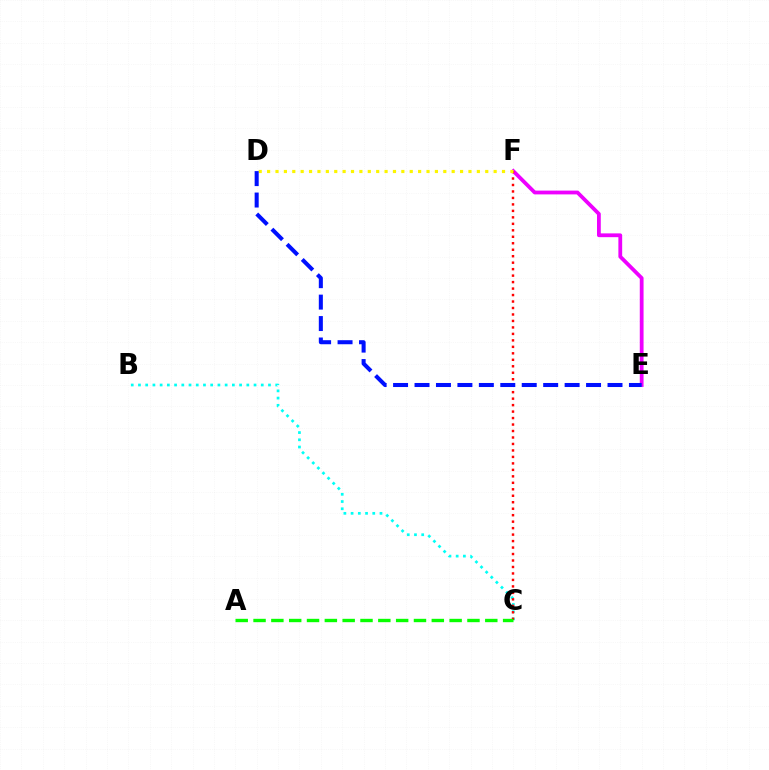{('E', 'F'): [{'color': '#ee00ff', 'line_style': 'solid', 'thickness': 2.73}], ('B', 'C'): [{'color': '#00fff6', 'line_style': 'dotted', 'thickness': 1.96}], ('C', 'F'): [{'color': '#ff0000', 'line_style': 'dotted', 'thickness': 1.76}], ('D', 'F'): [{'color': '#fcf500', 'line_style': 'dotted', 'thickness': 2.28}], ('D', 'E'): [{'color': '#0010ff', 'line_style': 'dashed', 'thickness': 2.91}], ('A', 'C'): [{'color': '#08ff00', 'line_style': 'dashed', 'thickness': 2.42}]}